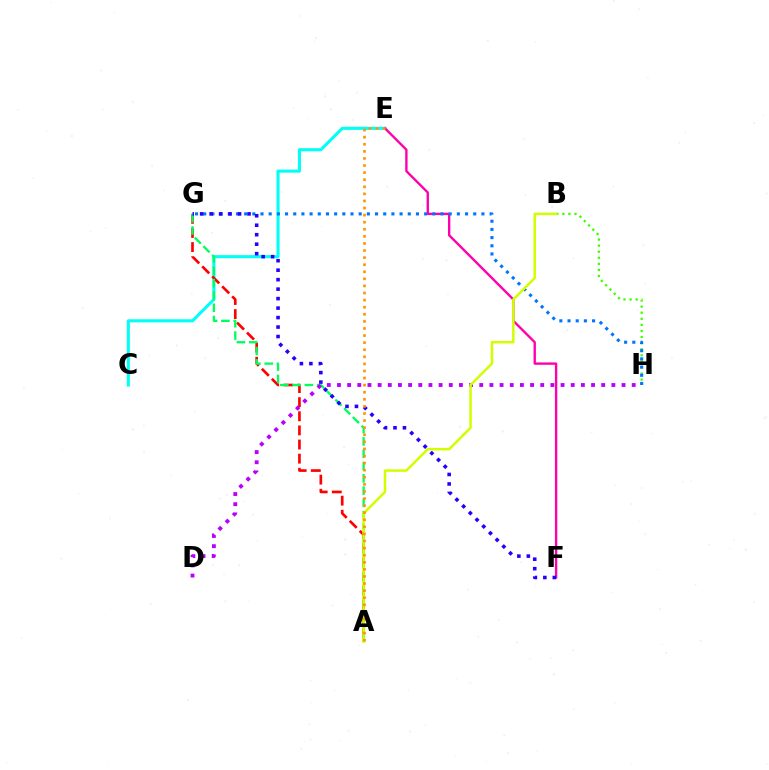{('C', 'E'): [{'color': '#00fff6', 'line_style': 'solid', 'thickness': 2.22}], ('E', 'F'): [{'color': '#ff00ac', 'line_style': 'solid', 'thickness': 1.7}], ('A', 'G'): [{'color': '#ff0000', 'line_style': 'dashed', 'thickness': 1.92}, {'color': '#00ff5c', 'line_style': 'dashed', 'thickness': 1.67}], ('B', 'H'): [{'color': '#3dff00', 'line_style': 'dotted', 'thickness': 1.65}], ('G', 'H'): [{'color': '#0074ff', 'line_style': 'dotted', 'thickness': 2.22}], ('D', 'H'): [{'color': '#b900ff', 'line_style': 'dotted', 'thickness': 2.76}], ('F', 'G'): [{'color': '#2500ff', 'line_style': 'dotted', 'thickness': 2.57}], ('A', 'B'): [{'color': '#d1ff00', 'line_style': 'solid', 'thickness': 1.8}], ('A', 'E'): [{'color': '#ff9400', 'line_style': 'dotted', 'thickness': 1.93}]}